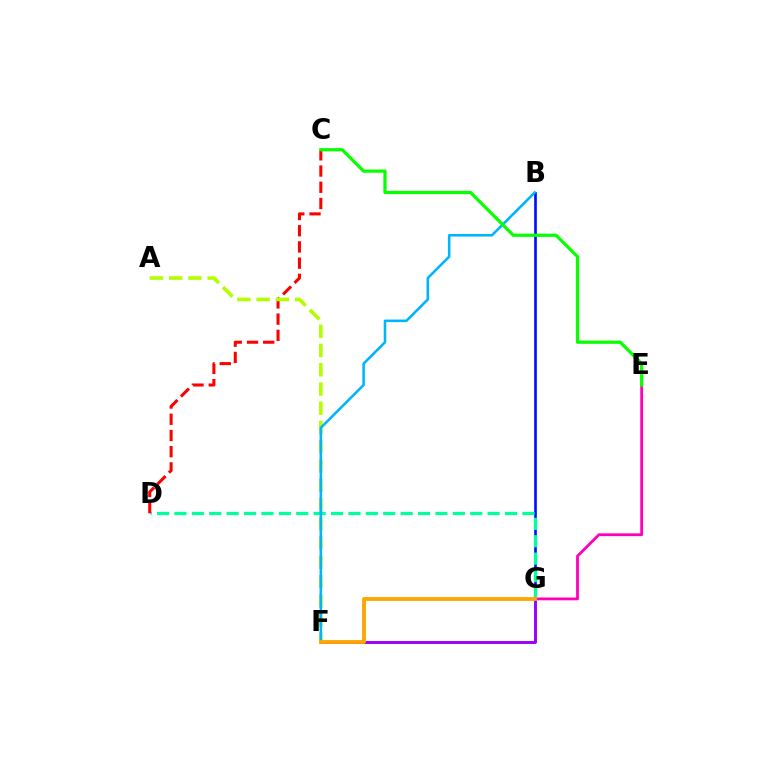{('B', 'G'): [{'color': '#0010ff', 'line_style': 'solid', 'thickness': 1.92}], ('E', 'G'): [{'color': '#ff00bd', 'line_style': 'solid', 'thickness': 2.02}], ('D', 'G'): [{'color': '#00ff9d', 'line_style': 'dashed', 'thickness': 2.36}], ('F', 'G'): [{'color': '#9b00ff', 'line_style': 'solid', 'thickness': 2.11}, {'color': '#ffa500', 'line_style': 'solid', 'thickness': 2.75}], ('C', 'D'): [{'color': '#ff0000', 'line_style': 'dashed', 'thickness': 2.2}], ('A', 'F'): [{'color': '#b3ff00', 'line_style': 'dashed', 'thickness': 2.62}], ('B', 'F'): [{'color': '#00b5ff', 'line_style': 'solid', 'thickness': 1.85}], ('C', 'E'): [{'color': '#08ff00', 'line_style': 'solid', 'thickness': 2.32}]}